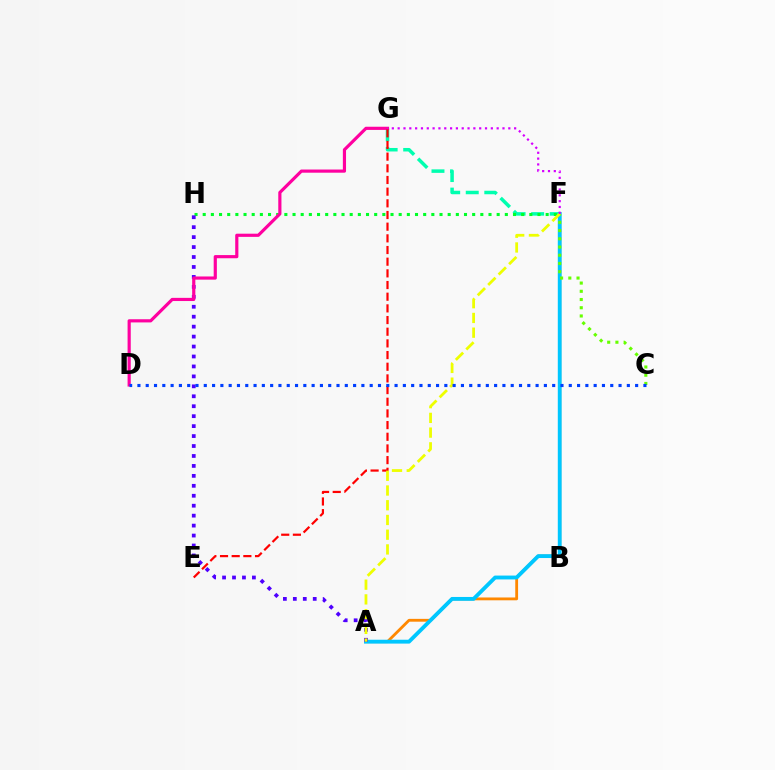{('A', 'F'): [{'color': '#ff8800', 'line_style': 'solid', 'thickness': 2.03}, {'color': '#00c7ff', 'line_style': 'solid', 'thickness': 2.78}, {'color': '#eeff00', 'line_style': 'dashed', 'thickness': 2.0}], ('F', 'G'): [{'color': '#00ffaf', 'line_style': 'dashed', 'thickness': 2.52}, {'color': '#d600ff', 'line_style': 'dotted', 'thickness': 1.58}], ('F', 'H'): [{'color': '#00ff27', 'line_style': 'dotted', 'thickness': 2.22}], ('A', 'H'): [{'color': '#4f00ff', 'line_style': 'dotted', 'thickness': 2.7}], ('D', 'G'): [{'color': '#ff00a0', 'line_style': 'solid', 'thickness': 2.28}], ('E', 'G'): [{'color': '#ff0000', 'line_style': 'dashed', 'thickness': 1.59}], ('C', 'F'): [{'color': '#66ff00', 'line_style': 'dotted', 'thickness': 2.23}], ('C', 'D'): [{'color': '#003fff', 'line_style': 'dotted', 'thickness': 2.25}]}